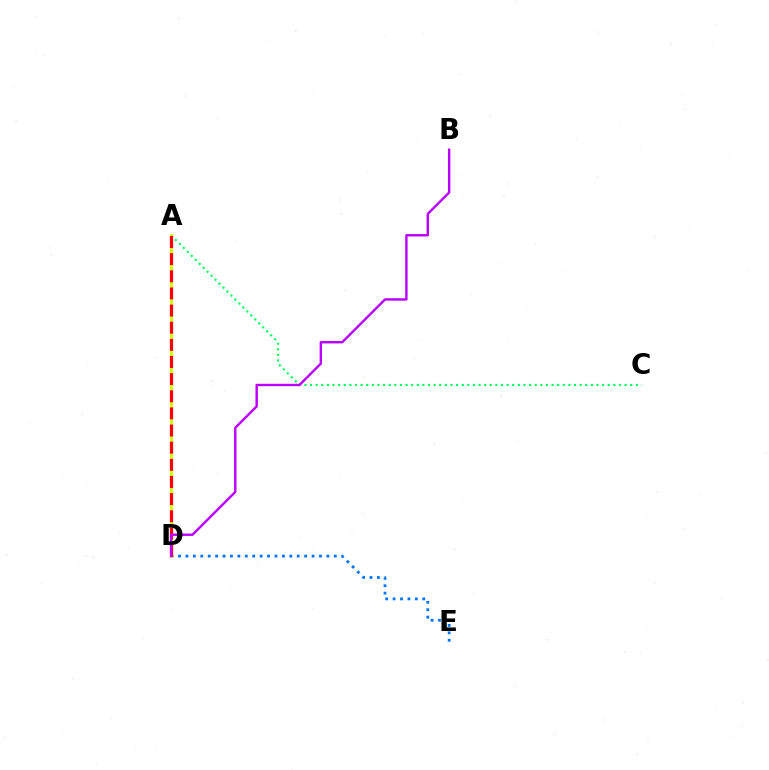{('A', 'C'): [{'color': '#00ff5c', 'line_style': 'dotted', 'thickness': 1.53}], ('D', 'E'): [{'color': '#0074ff', 'line_style': 'dotted', 'thickness': 2.02}], ('A', 'D'): [{'color': '#d1ff00', 'line_style': 'solid', 'thickness': 2.03}, {'color': '#ff0000', 'line_style': 'dashed', 'thickness': 2.33}], ('B', 'D'): [{'color': '#b900ff', 'line_style': 'solid', 'thickness': 1.73}]}